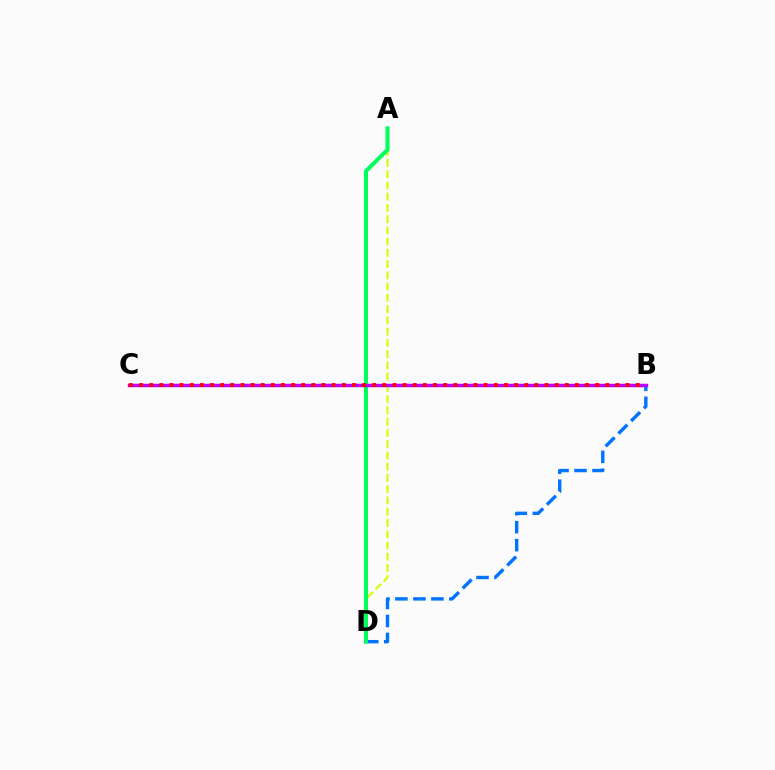{('A', 'D'): [{'color': '#d1ff00', 'line_style': 'dashed', 'thickness': 1.53}, {'color': '#00ff5c', 'line_style': 'solid', 'thickness': 2.92}], ('B', 'D'): [{'color': '#0074ff', 'line_style': 'dashed', 'thickness': 2.44}], ('B', 'C'): [{'color': '#b900ff', 'line_style': 'solid', 'thickness': 2.48}, {'color': '#ff0000', 'line_style': 'dotted', 'thickness': 2.75}]}